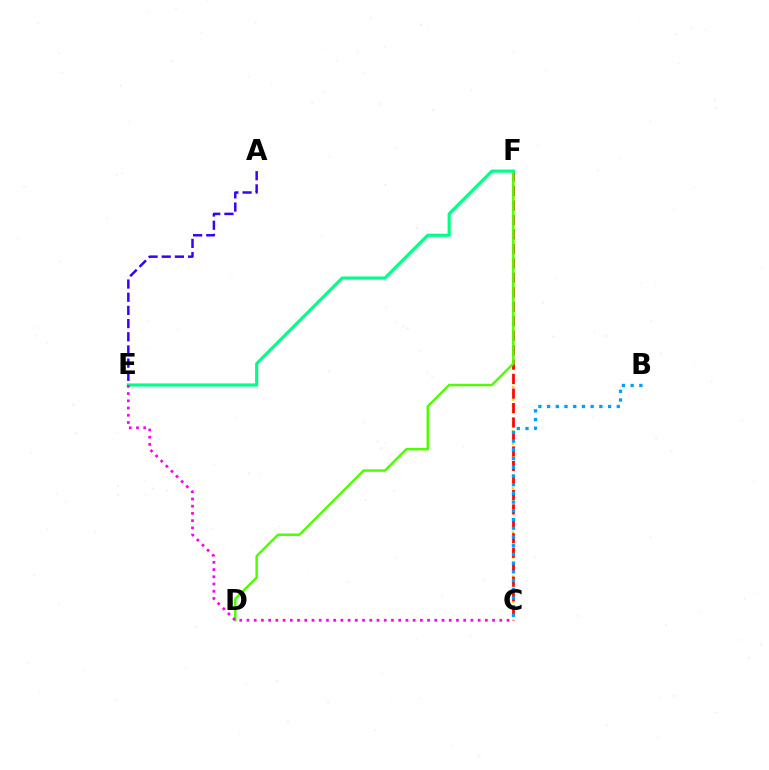{('C', 'F'): [{'color': '#ffd500', 'line_style': 'dotted', 'thickness': 1.72}, {'color': '#ff0000', 'line_style': 'dashed', 'thickness': 1.97}], ('A', 'E'): [{'color': '#3700ff', 'line_style': 'dashed', 'thickness': 1.79}], ('D', 'F'): [{'color': '#4fff00', 'line_style': 'solid', 'thickness': 1.78}], ('E', 'F'): [{'color': '#00ff86', 'line_style': 'solid', 'thickness': 2.27}], ('B', 'C'): [{'color': '#009eff', 'line_style': 'dotted', 'thickness': 2.37}], ('C', 'E'): [{'color': '#ff00ed', 'line_style': 'dotted', 'thickness': 1.96}]}